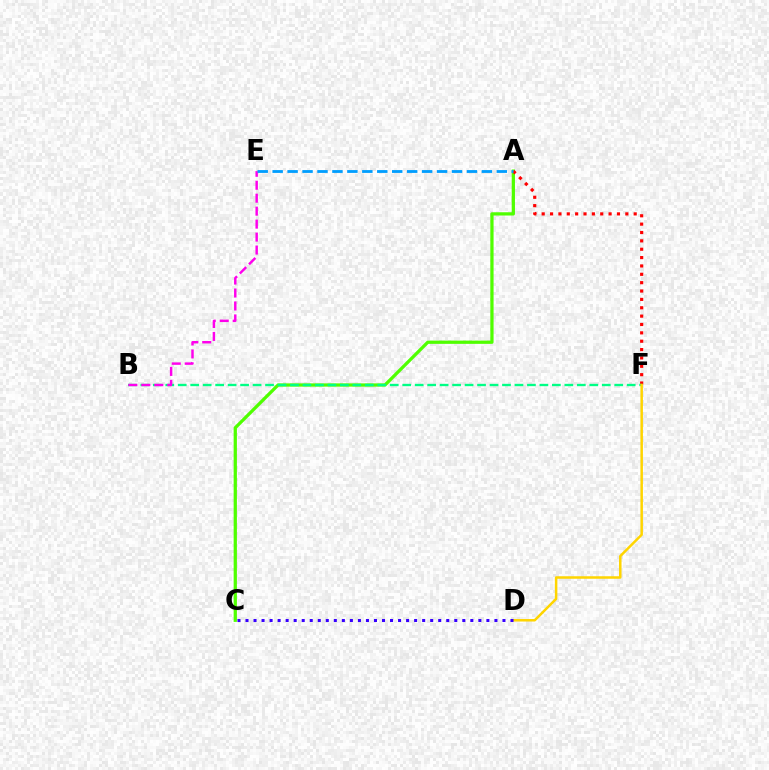{('A', 'C'): [{'color': '#4fff00', 'line_style': 'solid', 'thickness': 2.35}], ('A', 'F'): [{'color': '#ff0000', 'line_style': 'dotted', 'thickness': 2.27}], ('B', 'F'): [{'color': '#00ff86', 'line_style': 'dashed', 'thickness': 1.69}], ('D', 'F'): [{'color': '#ffd500', 'line_style': 'solid', 'thickness': 1.81}], ('C', 'D'): [{'color': '#3700ff', 'line_style': 'dotted', 'thickness': 2.18}], ('B', 'E'): [{'color': '#ff00ed', 'line_style': 'dashed', 'thickness': 1.76}], ('A', 'E'): [{'color': '#009eff', 'line_style': 'dashed', 'thickness': 2.03}]}